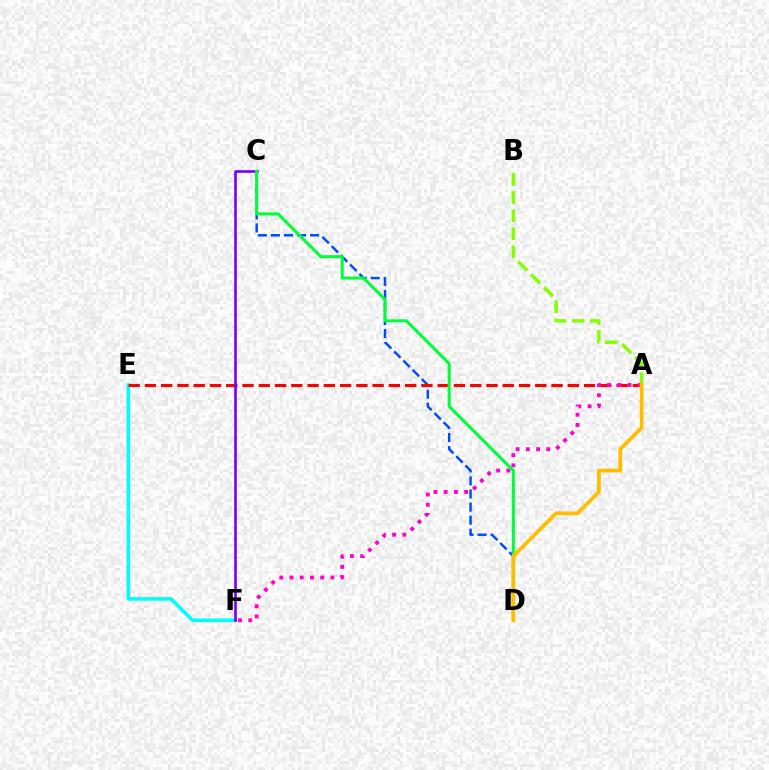{('A', 'B'): [{'color': '#84ff00', 'line_style': 'dashed', 'thickness': 2.46}], ('C', 'D'): [{'color': '#004bff', 'line_style': 'dashed', 'thickness': 1.77}, {'color': '#00ff39', 'line_style': 'solid', 'thickness': 2.19}], ('E', 'F'): [{'color': '#00fff6', 'line_style': 'solid', 'thickness': 2.56}], ('A', 'E'): [{'color': '#ff0000', 'line_style': 'dashed', 'thickness': 2.21}], ('C', 'F'): [{'color': '#7200ff', 'line_style': 'solid', 'thickness': 1.87}], ('A', 'F'): [{'color': '#ff00cf', 'line_style': 'dotted', 'thickness': 2.78}], ('A', 'D'): [{'color': '#ffbd00', 'line_style': 'solid', 'thickness': 2.7}]}